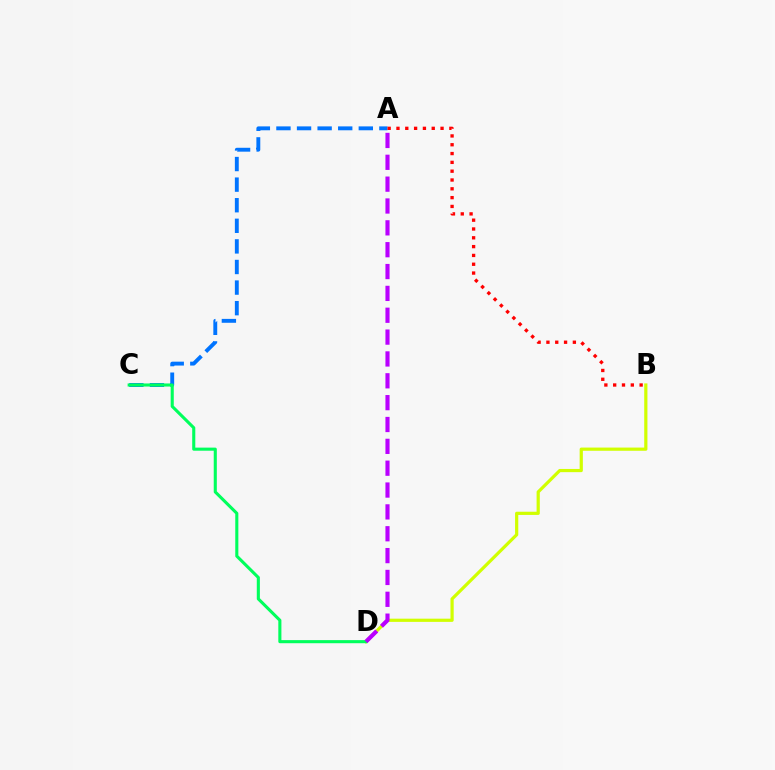{('A', 'C'): [{'color': '#0074ff', 'line_style': 'dashed', 'thickness': 2.8}], ('A', 'B'): [{'color': '#ff0000', 'line_style': 'dotted', 'thickness': 2.39}], ('B', 'D'): [{'color': '#d1ff00', 'line_style': 'solid', 'thickness': 2.31}], ('C', 'D'): [{'color': '#00ff5c', 'line_style': 'solid', 'thickness': 2.22}], ('A', 'D'): [{'color': '#b900ff', 'line_style': 'dashed', 'thickness': 2.97}]}